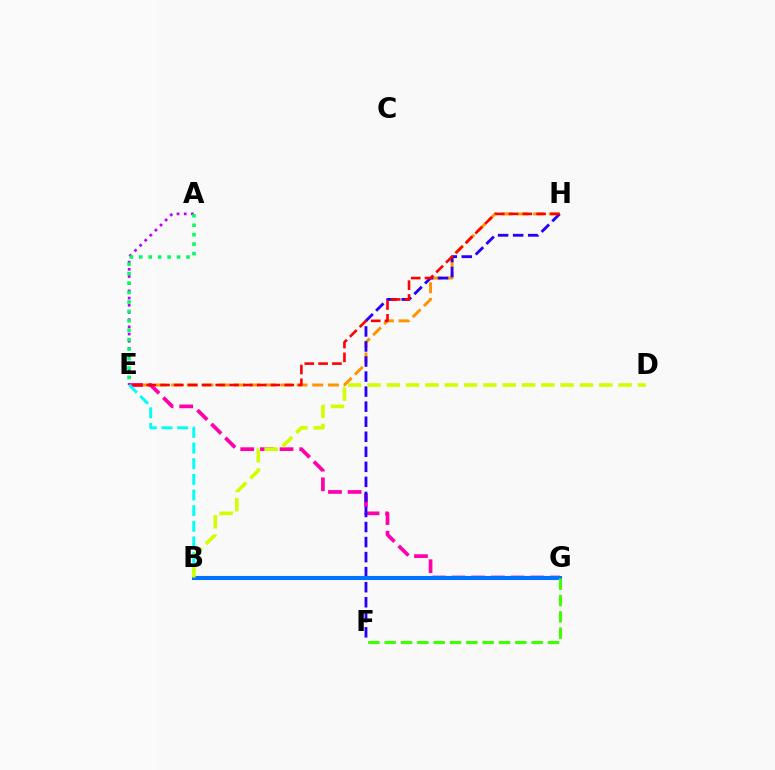{('E', 'H'): [{'color': '#ff9400', 'line_style': 'dashed', 'thickness': 2.13}, {'color': '#ff0000', 'line_style': 'dashed', 'thickness': 1.87}], ('A', 'E'): [{'color': '#b900ff', 'line_style': 'dotted', 'thickness': 1.95}, {'color': '#00ff5c', 'line_style': 'dotted', 'thickness': 2.57}], ('E', 'G'): [{'color': '#ff00ac', 'line_style': 'dashed', 'thickness': 2.67}], ('F', 'H'): [{'color': '#2500ff', 'line_style': 'dashed', 'thickness': 2.04}], ('B', 'E'): [{'color': '#00fff6', 'line_style': 'dashed', 'thickness': 2.13}], ('B', 'G'): [{'color': '#0074ff', 'line_style': 'solid', 'thickness': 2.94}], ('B', 'D'): [{'color': '#d1ff00', 'line_style': 'dashed', 'thickness': 2.62}], ('F', 'G'): [{'color': '#3dff00', 'line_style': 'dashed', 'thickness': 2.22}]}